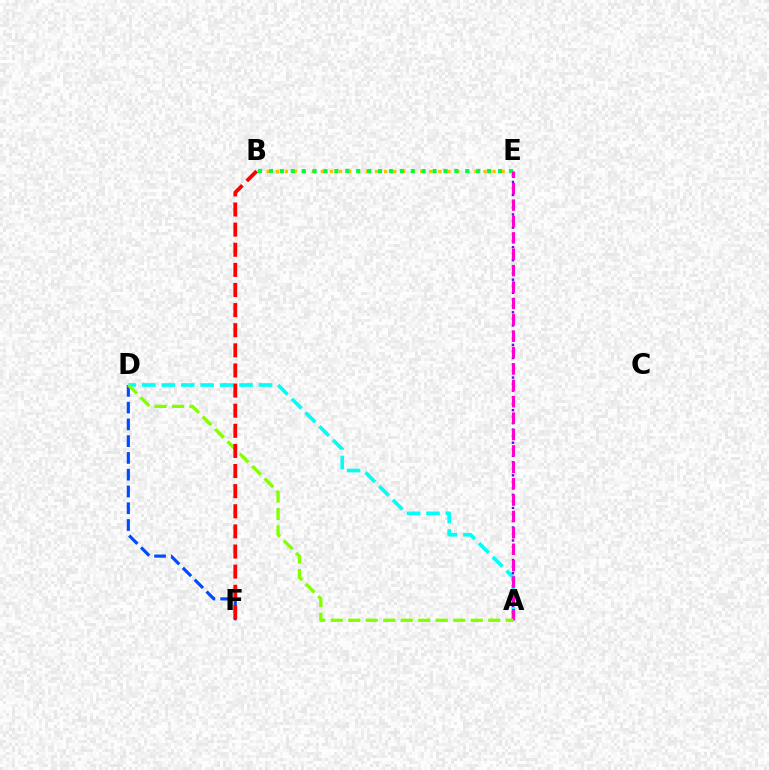{('B', 'E'): [{'color': '#ffbd00', 'line_style': 'dotted', 'thickness': 2.45}, {'color': '#00ff39', 'line_style': 'dotted', 'thickness': 2.96}], ('A', 'D'): [{'color': '#00fff6', 'line_style': 'dashed', 'thickness': 2.64}, {'color': '#84ff00', 'line_style': 'dashed', 'thickness': 2.38}], ('A', 'E'): [{'color': '#7200ff', 'line_style': 'dotted', 'thickness': 1.77}, {'color': '#ff00cf', 'line_style': 'dashed', 'thickness': 2.23}], ('D', 'F'): [{'color': '#004bff', 'line_style': 'dashed', 'thickness': 2.28}], ('B', 'F'): [{'color': '#ff0000', 'line_style': 'dashed', 'thickness': 2.73}]}